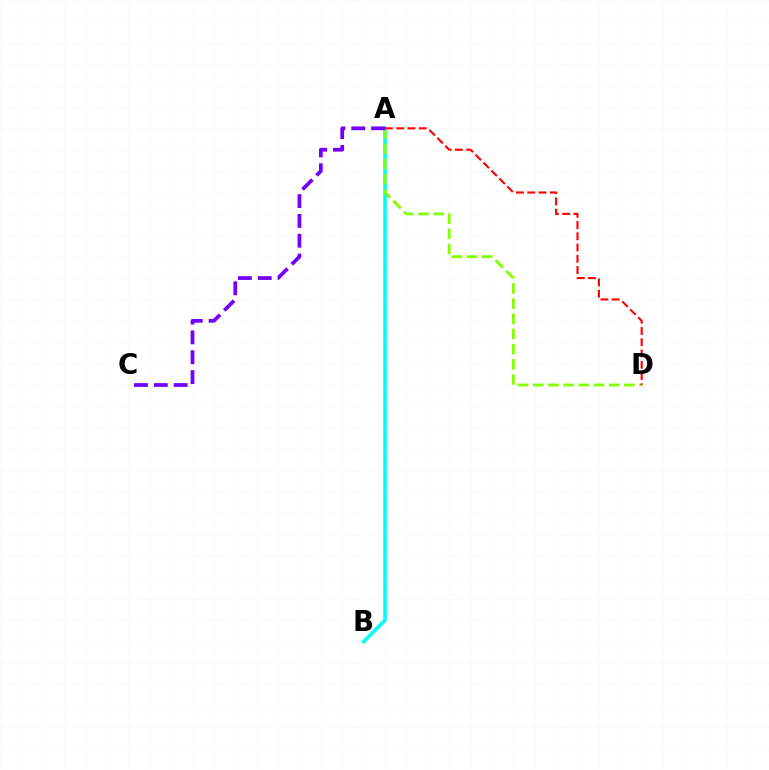{('A', 'B'): [{'color': '#00fff6', 'line_style': 'solid', 'thickness': 2.56}], ('A', 'D'): [{'color': '#84ff00', 'line_style': 'dashed', 'thickness': 2.06}, {'color': '#ff0000', 'line_style': 'dashed', 'thickness': 1.53}], ('A', 'C'): [{'color': '#7200ff', 'line_style': 'dashed', 'thickness': 2.69}]}